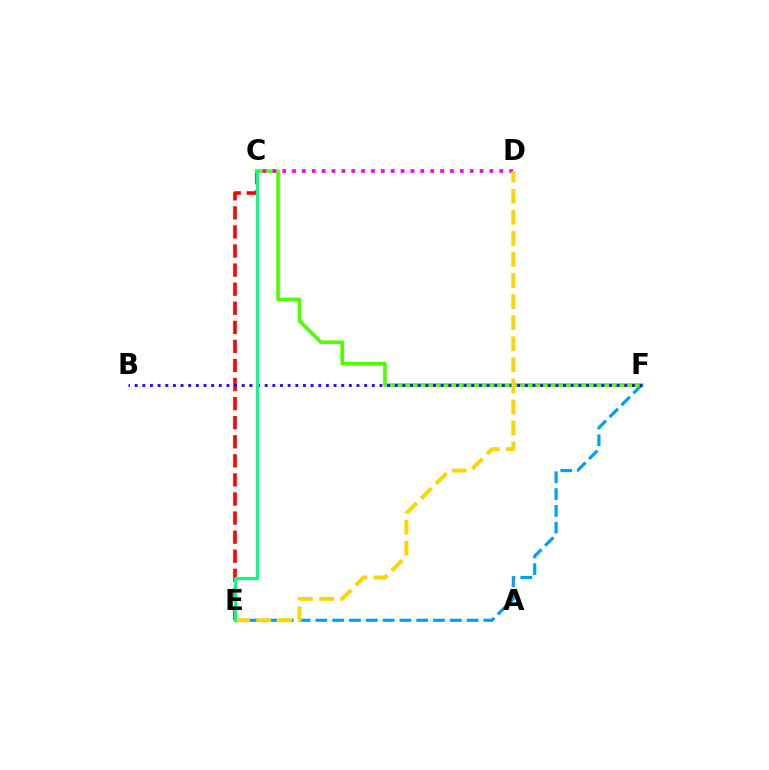{('C', 'E'): [{'color': '#ff0000', 'line_style': 'dashed', 'thickness': 2.59}, {'color': '#00ff86', 'line_style': 'solid', 'thickness': 2.29}], ('E', 'F'): [{'color': '#009eff', 'line_style': 'dashed', 'thickness': 2.28}], ('C', 'F'): [{'color': '#4fff00', 'line_style': 'solid', 'thickness': 2.63}], ('C', 'D'): [{'color': '#ff00ed', 'line_style': 'dotted', 'thickness': 2.68}], ('B', 'F'): [{'color': '#3700ff', 'line_style': 'dotted', 'thickness': 2.08}], ('D', 'E'): [{'color': '#ffd500', 'line_style': 'dashed', 'thickness': 2.86}]}